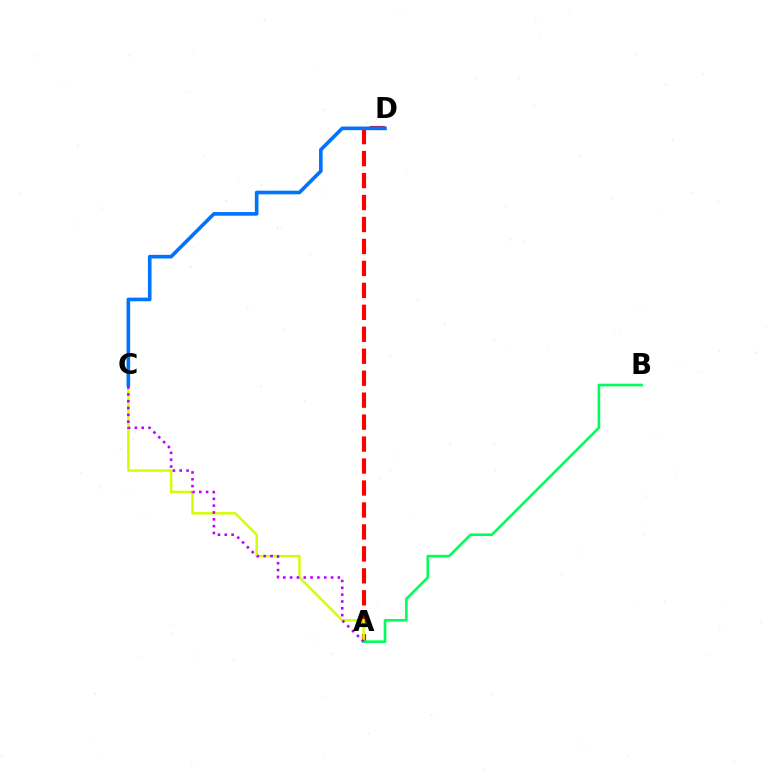{('A', 'D'): [{'color': '#ff0000', 'line_style': 'dashed', 'thickness': 2.98}], ('A', 'C'): [{'color': '#d1ff00', 'line_style': 'solid', 'thickness': 1.78}, {'color': '#b900ff', 'line_style': 'dotted', 'thickness': 1.85}], ('A', 'B'): [{'color': '#00ff5c', 'line_style': 'solid', 'thickness': 1.89}], ('C', 'D'): [{'color': '#0074ff', 'line_style': 'solid', 'thickness': 2.62}]}